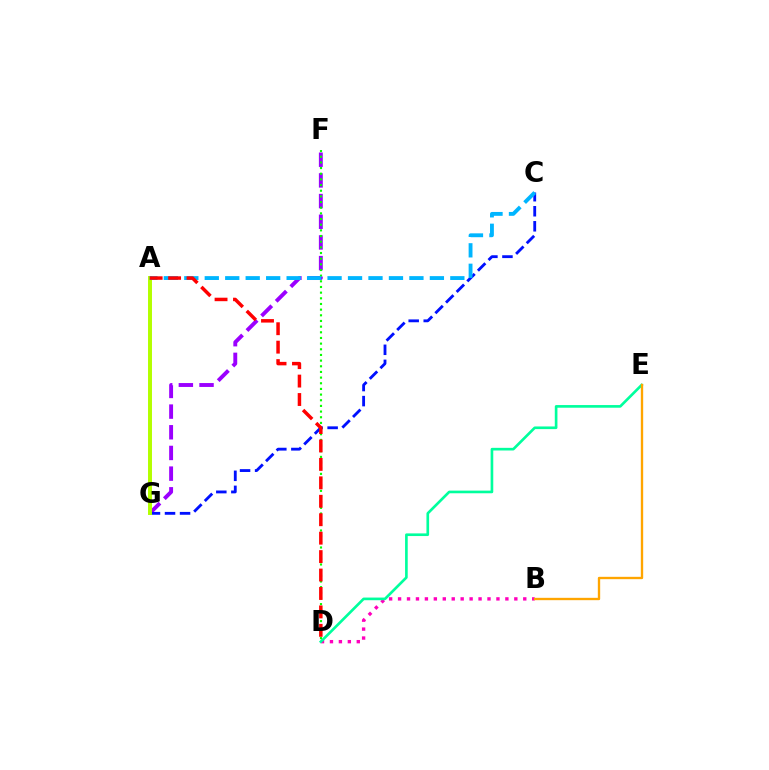{('B', 'D'): [{'color': '#ff00bd', 'line_style': 'dotted', 'thickness': 2.43}], ('F', 'G'): [{'color': '#9b00ff', 'line_style': 'dashed', 'thickness': 2.81}], ('D', 'E'): [{'color': '#00ff9d', 'line_style': 'solid', 'thickness': 1.91}], ('B', 'E'): [{'color': '#ffa500', 'line_style': 'solid', 'thickness': 1.7}], ('C', 'G'): [{'color': '#0010ff', 'line_style': 'dashed', 'thickness': 2.04}], ('D', 'F'): [{'color': '#08ff00', 'line_style': 'dotted', 'thickness': 1.54}], ('A', 'G'): [{'color': '#b3ff00', 'line_style': 'solid', 'thickness': 2.85}], ('A', 'C'): [{'color': '#00b5ff', 'line_style': 'dashed', 'thickness': 2.78}], ('A', 'D'): [{'color': '#ff0000', 'line_style': 'dashed', 'thickness': 2.5}]}